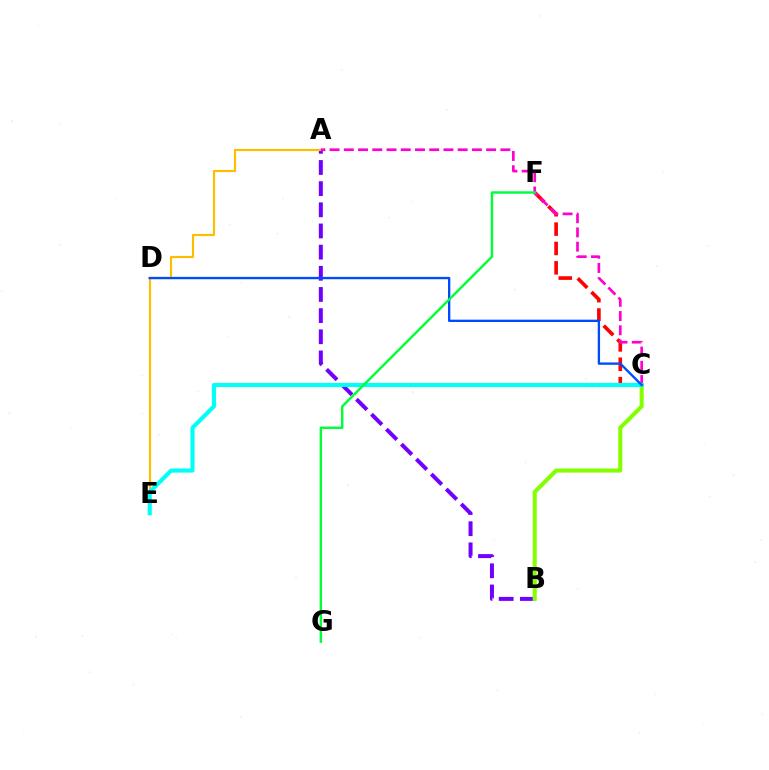{('C', 'F'): [{'color': '#ff0000', 'line_style': 'dashed', 'thickness': 2.63}], ('A', 'B'): [{'color': '#7200ff', 'line_style': 'dashed', 'thickness': 2.87}], ('B', 'C'): [{'color': '#84ff00', 'line_style': 'solid', 'thickness': 2.93}], ('A', 'E'): [{'color': '#ffbd00', 'line_style': 'solid', 'thickness': 1.55}], ('A', 'C'): [{'color': '#ff00cf', 'line_style': 'dashed', 'thickness': 1.93}], ('C', 'E'): [{'color': '#00fff6', 'line_style': 'solid', 'thickness': 2.96}], ('C', 'D'): [{'color': '#004bff', 'line_style': 'solid', 'thickness': 1.69}], ('F', 'G'): [{'color': '#00ff39', 'line_style': 'solid', 'thickness': 1.75}]}